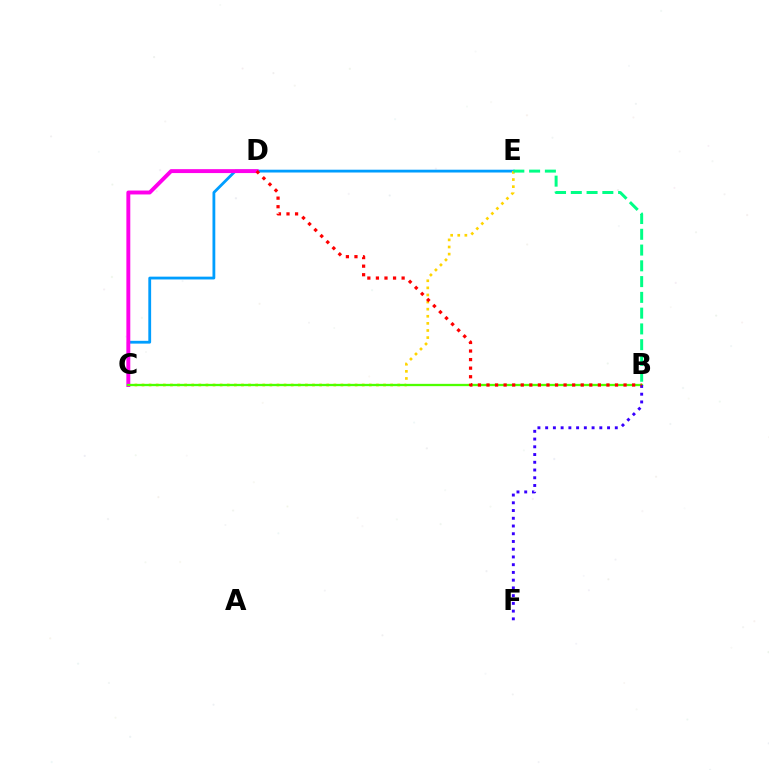{('C', 'E'): [{'color': '#009eff', 'line_style': 'solid', 'thickness': 2.02}, {'color': '#ffd500', 'line_style': 'dotted', 'thickness': 1.93}], ('C', 'D'): [{'color': '#ff00ed', 'line_style': 'solid', 'thickness': 2.82}], ('B', 'C'): [{'color': '#4fff00', 'line_style': 'solid', 'thickness': 1.65}], ('B', 'F'): [{'color': '#3700ff', 'line_style': 'dotted', 'thickness': 2.1}], ('B', 'E'): [{'color': '#00ff86', 'line_style': 'dashed', 'thickness': 2.14}], ('B', 'D'): [{'color': '#ff0000', 'line_style': 'dotted', 'thickness': 2.33}]}